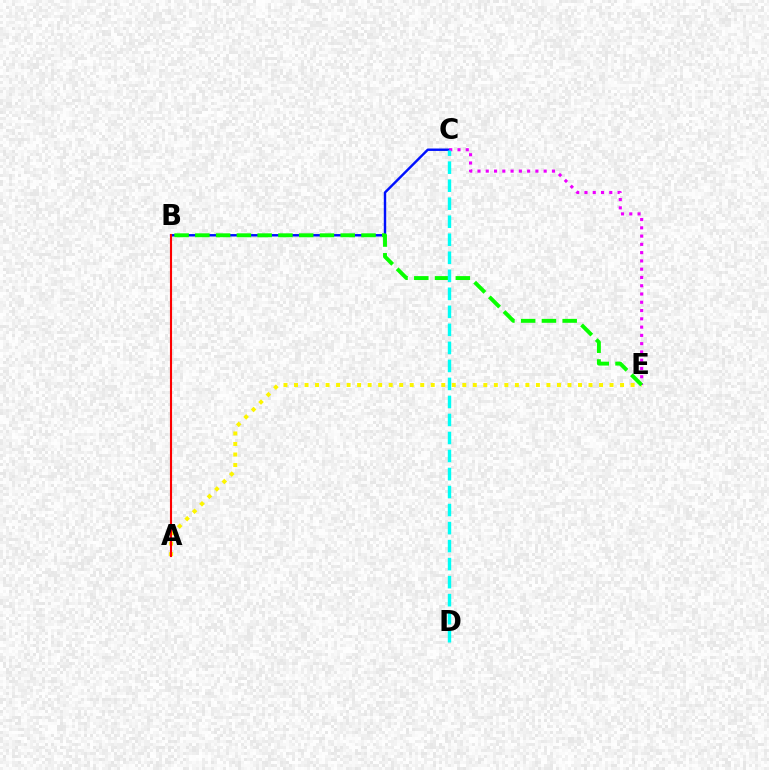{('A', 'E'): [{'color': '#fcf500', 'line_style': 'dotted', 'thickness': 2.86}], ('B', 'C'): [{'color': '#0010ff', 'line_style': 'solid', 'thickness': 1.75}], ('C', 'E'): [{'color': '#ee00ff', 'line_style': 'dotted', 'thickness': 2.25}], ('B', 'E'): [{'color': '#08ff00', 'line_style': 'dashed', 'thickness': 2.82}], ('C', 'D'): [{'color': '#00fff6', 'line_style': 'dashed', 'thickness': 2.45}], ('A', 'B'): [{'color': '#ff0000', 'line_style': 'solid', 'thickness': 1.53}]}